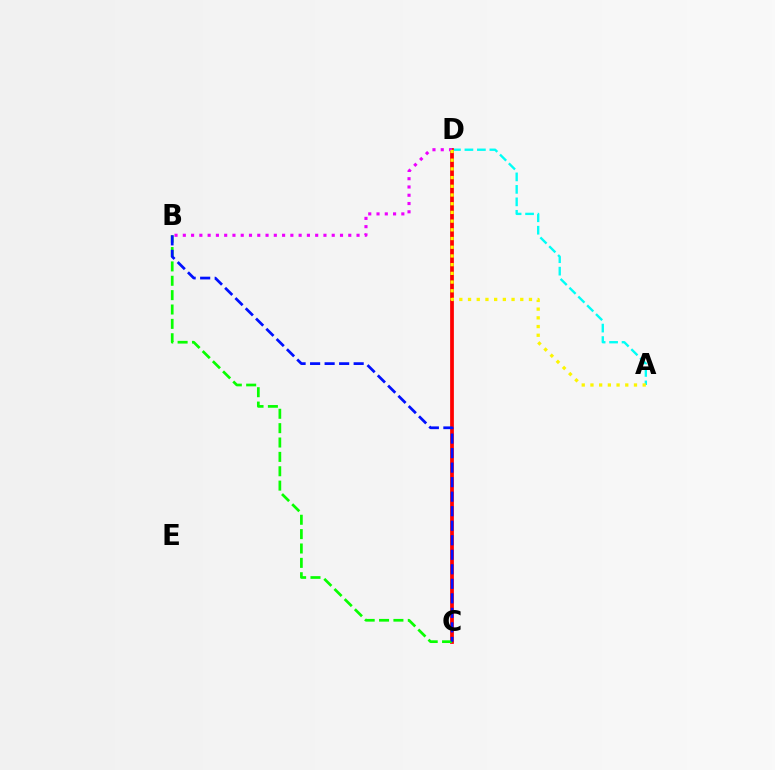{('A', 'D'): [{'color': '#00fff6', 'line_style': 'dashed', 'thickness': 1.69}, {'color': '#fcf500', 'line_style': 'dotted', 'thickness': 2.37}], ('C', 'D'): [{'color': '#ff0000', 'line_style': 'solid', 'thickness': 2.7}], ('B', 'C'): [{'color': '#08ff00', 'line_style': 'dashed', 'thickness': 1.95}, {'color': '#0010ff', 'line_style': 'dashed', 'thickness': 1.97}], ('B', 'D'): [{'color': '#ee00ff', 'line_style': 'dotted', 'thickness': 2.25}]}